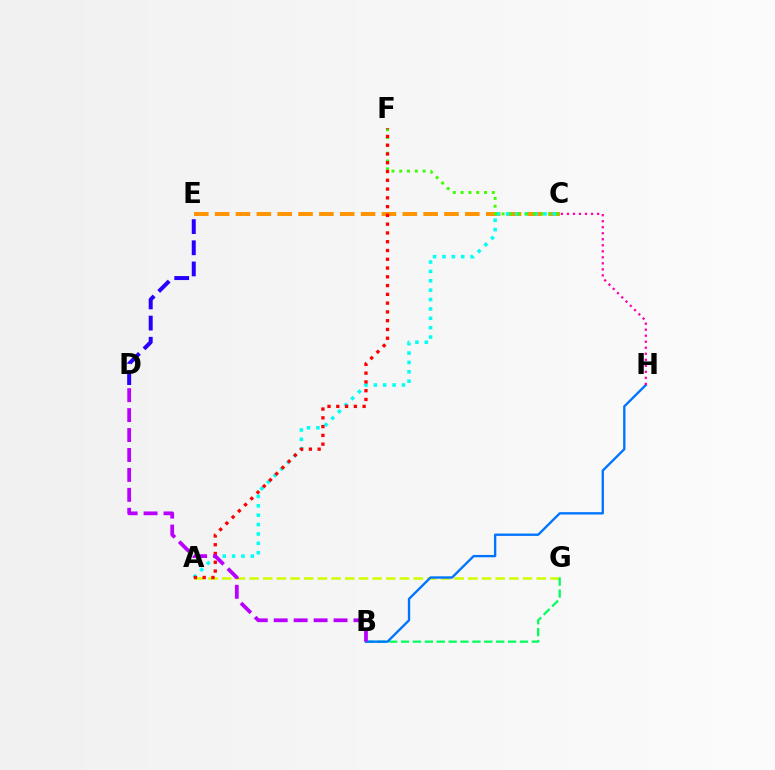{('C', 'E'): [{'color': '#ff9400', 'line_style': 'dashed', 'thickness': 2.83}], ('A', 'C'): [{'color': '#00fff6', 'line_style': 'dotted', 'thickness': 2.55}], ('A', 'G'): [{'color': '#d1ff00', 'line_style': 'dashed', 'thickness': 1.86}], ('B', 'G'): [{'color': '#00ff5c', 'line_style': 'dashed', 'thickness': 1.61}], ('C', 'F'): [{'color': '#3dff00', 'line_style': 'dotted', 'thickness': 2.12}], ('B', 'H'): [{'color': '#0074ff', 'line_style': 'solid', 'thickness': 1.68}], ('C', 'H'): [{'color': '#ff00ac', 'line_style': 'dotted', 'thickness': 1.64}], ('A', 'F'): [{'color': '#ff0000', 'line_style': 'dotted', 'thickness': 2.38}], ('B', 'D'): [{'color': '#b900ff', 'line_style': 'dashed', 'thickness': 2.71}], ('D', 'E'): [{'color': '#2500ff', 'line_style': 'dashed', 'thickness': 2.87}]}